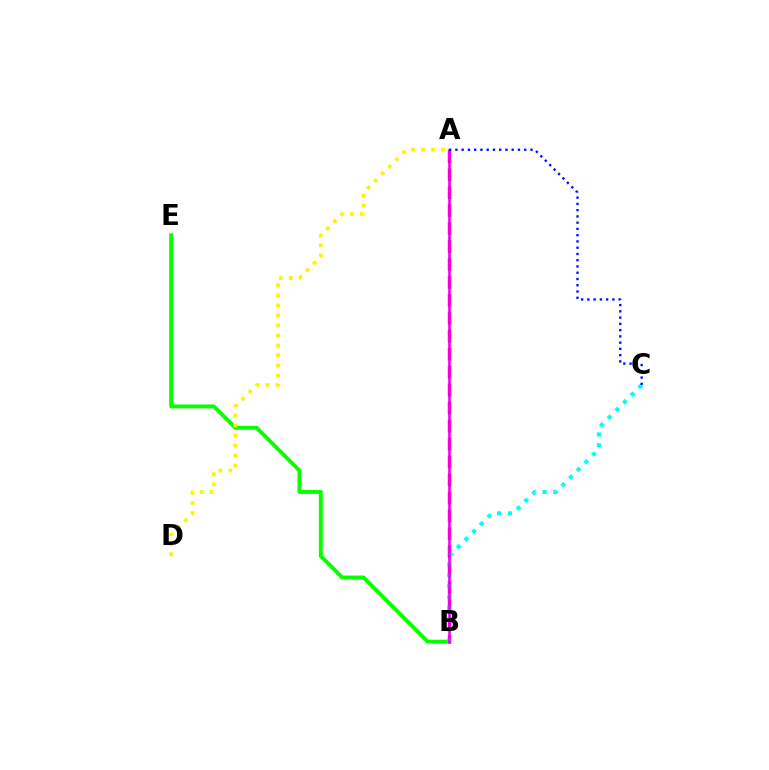{('B', 'E'): [{'color': '#08ff00', 'line_style': 'solid', 'thickness': 2.8}], ('A', 'B'): [{'color': '#ff0000', 'line_style': 'dashed', 'thickness': 2.44}, {'color': '#ee00ff', 'line_style': 'solid', 'thickness': 1.91}], ('B', 'C'): [{'color': '#00fff6', 'line_style': 'dotted', 'thickness': 2.95}], ('A', 'D'): [{'color': '#fcf500', 'line_style': 'dotted', 'thickness': 2.72}], ('A', 'C'): [{'color': '#0010ff', 'line_style': 'dotted', 'thickness': 1.7}]}